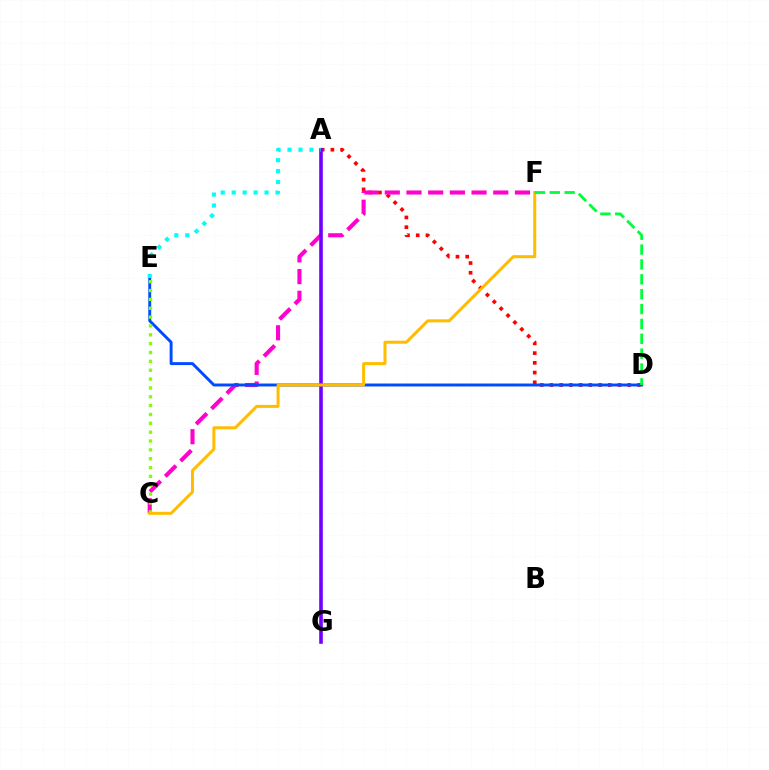{('A', 'D'): [{'color': '#ff0000', 'line_style': 'dotted', 'thickness': 2.64}], ('C', 'F'): [{'color': '#ff00cf', 'line_style': 'dashed', 'thickness': 2.95}, {'color': '#ffbd00', 'line_style': 'solid', 'thickness': 2.17}], ('D', 'E'): [{'color': '#004bff', 'line_style': 'solid', 'thickness': 2.11}], ('C', 'E'): [{'color': '#84ff00', 'line_style': 'dotted', 'thickness': 2.4}], ('A', 'G'): [{'color': '#7200ff', 'line_style': 'solid', 'thickness': 2.6}], ('A', 'E'): [{'color': '#00fff6', 'line_style': 'dotted', 'thickness': 2.98}], ('D', 'F'): [{'color': '#00ff39', 'line_style': 'dashed', 'thickness': 2.02}]}